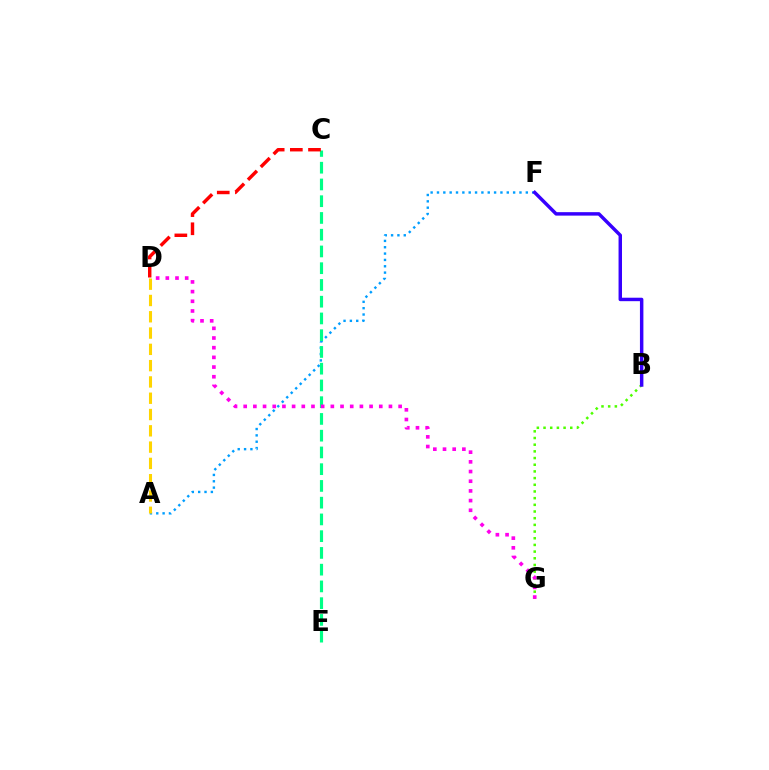{('A', 'F'): [{'color': '#009eff', 'line_style': 'dotted', 'thickness': 1.72}], ('B', 'G'): [{'color': '#4fff00', 'line_style': 'dotted', 'thickness': 1.82}], ('A', 'D'): [{'color': '#ffd500', 'line_style': 'dashed', 'thickness': 2.21}], ('C', 'E'): [{'color': '#00ff86', 'line_style': 'dashed', 'thickness': 2.28}], ('C', 'D'): [{'color': '#ff0000', 'line_style': 'dashed', 'thickness': 2.47}], ('B', 'F'): [{'color': '#3700ff', 'line_style': 'solid', 'thickness': 2.49}], ('D', 'G'): [{'color': '#ff00ed', 'line_style': 'dotted', 'thickness': 2.63}]}